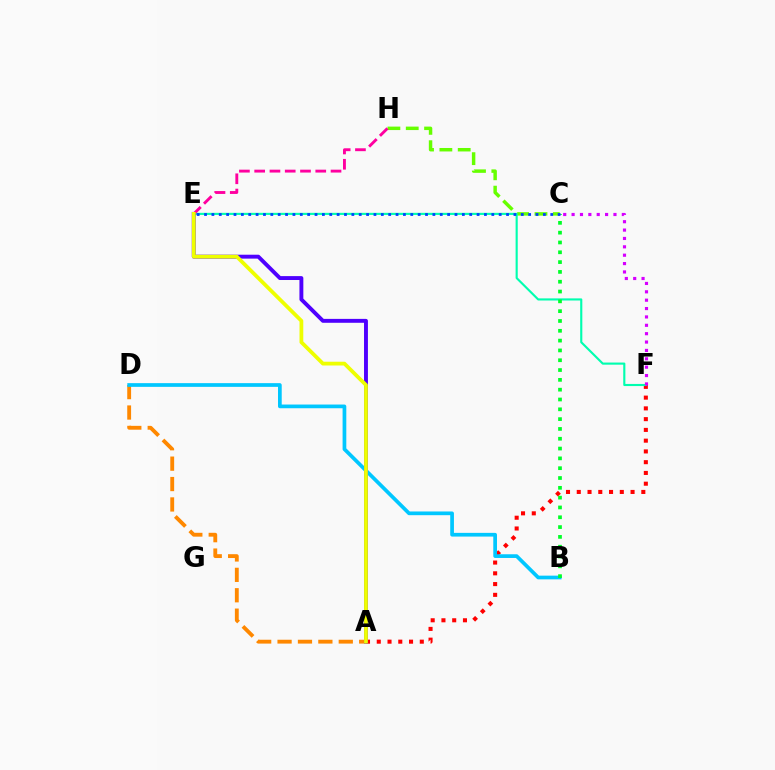{('A', 'F'): [{'color': '#ff0000', 'line_style': 'dotted', 'thickness': 2.92}], ('A', 'D'): [{'color': '#ff8800', 'line_style': 'dashed', 'thickness': 2.77}], ('B', 'D'): [{'color': '#00c7ff', 'line_style': 'solid', 'thickness': 2.67}], ('C', 'H'): [{'color': '#66ff00', 'line_style': 'dashed', 'thickness': 2.49}], ('E', 'F'): [{'color': '#00ffaf', 'line_style': 'solid', 'thickness': 1.53}], ('A', 'E'): [{'color': '#4f00ff', 'line_style': 'solid', 'thickness': 2.81}, {'color': '#eeff00', 'line_style': 'solid', 'thickness': 2.72}], ('E', 'H'): [{'color': '#ff00a0', 'line_style': 'dashed', 'thickness': 2.07}], ('B', 'C'): [{'color': '#00ff27', 'line_style': 'dotted', 'thickness': 2.67}], ('C', 'E'): [{'color': '#003fff', 'line_style': 'dotted', 'thickness': 2.0}], ('C', 'F'): [{'color': '#d600ff', 'line_style': 'dotted', 'thickness': 2.27}]}